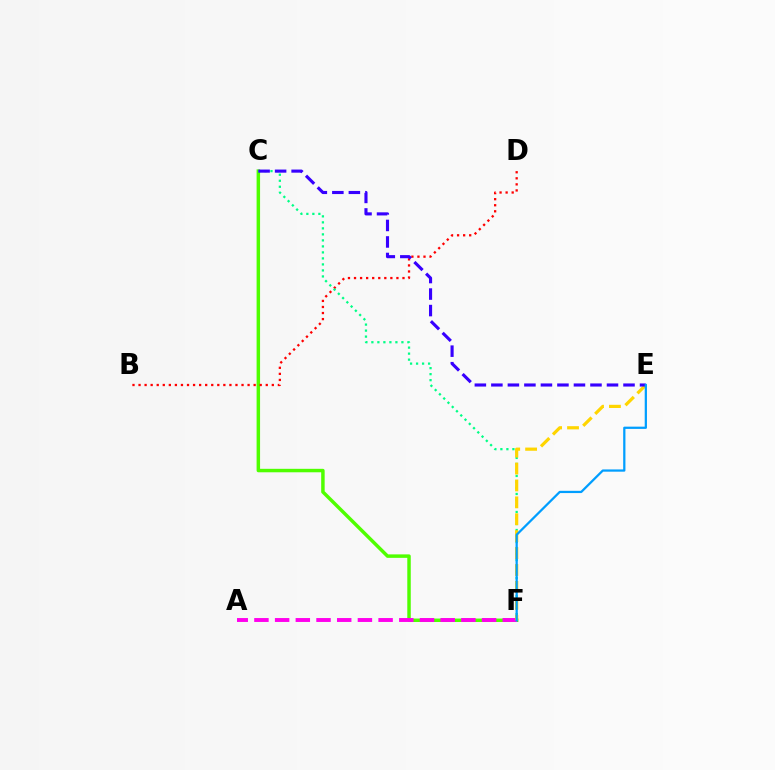{('C', 'F'): [{'color': '#4fff00', 'line_style': 'solid', 'thickness': 2.5}, {'color': '#00ff86', 'line_style': 'dotted', 'thickness': 1.63}], ('A', 'F'): [{'color': '#ff00ed', 'line_style': 'dashed', 'thickness': 2.81}], ('B', 'D'): [{'color': '#ff0000', 'line_style': 'dotted', 'thickness': 1.65}], ('E', 'F'): [{'color': '#ffd500', 'line_style': 'dashed', 'thickness': 2.3}, {'color': '#009eff', 'line_style': 'solid', 'thickness': 1.62}], ('C', 'E'): [{'color': '#3700ff', 'line_style': 'dashed', 'thickness': 2.24}]}